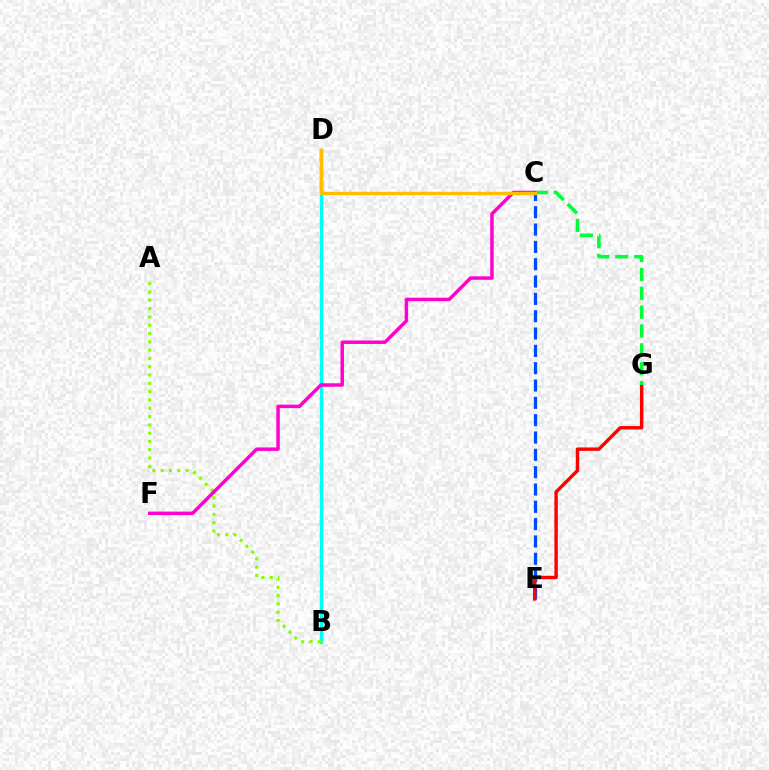{('B', 'D'): [{'color': '#7200ff', 'line_style': 'dashed', 'thickness': 2.26}, {'color': '#00fff6', 'line_style': 'solid', 'thickness': 2.28}], ('C', 'E'): [{'color': '#004bff', 'line_style': 'dashed', 'thickness': 2.35}], ('A', 'B'): [{'color': '#84ff00', 'line_style': 'dotted', 'thickness': 2.26}], ('E', 'G'): [{'color': '#ff0000', 'line_style': 'solid', 'thickness': 2.46}], ('C', 'G'): [{'color': '#00ff39', 'line_style': 'dashed', 'thickness': 2.56}], ('C', 'F'): [{'color': '#ff00cf', 'line_style': 'solid', 'thickness': 2.5}], ('C', 'D'): [{'color': '#ffbd00', 'line_style': 'solid', 'thickness': 2.46}]}